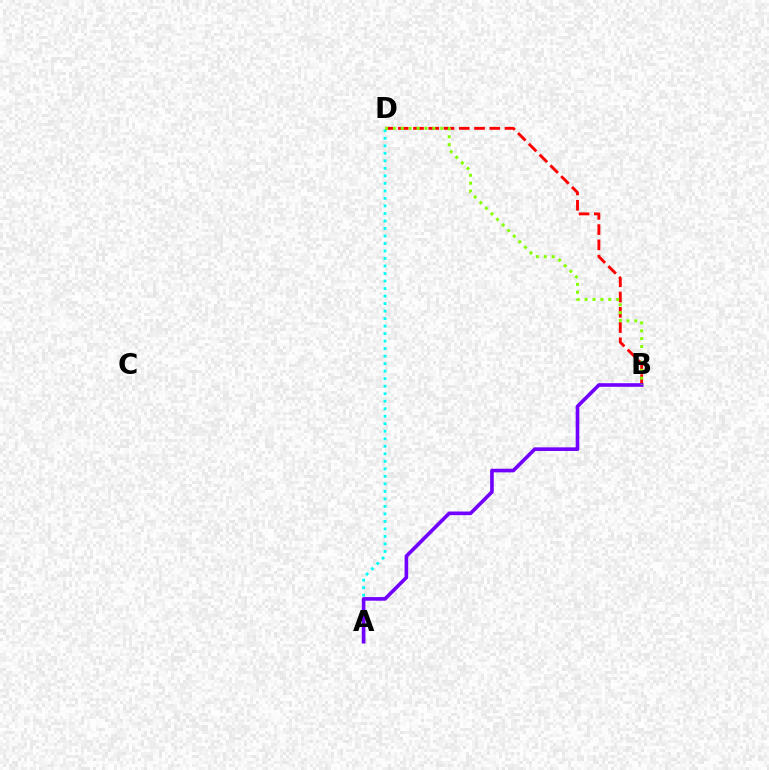{('A', 'D'): [{'color': '#00fff6', 'line_style': 'dotted', 'thickness': 2.04}], ('B', 'D'): [{'color': '#ff0000', 'line_style': 'dashed', 'thickness': 2.07}, {'color': '#84ff00', 'line_style': 'dotted', 'thickness': 2.15}], ('A', 'B'): [{'color': '#7200ff', 'line_style': 'solid', 'thickness': 2.61}]}